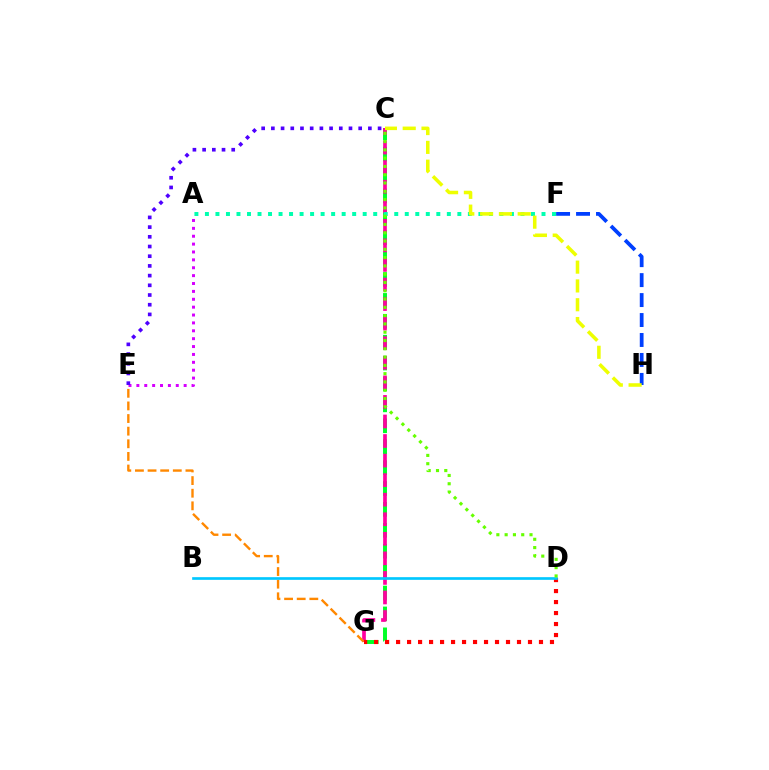{('C', 'G'): [{'color': '#00ff27', 'line_style': 'dashed', 'thickness': 2.84}, {'color': '#ff00a0', 'line_style': 'dashed', 'thickness': 2.66}], ('E', 'G'): [{'color': '#ff8800', 'line_style': 'dashed', 'thickness': 1.71}], ('F', 'H'): [{'color': '#003fff', 'line_style': 'dashed', 'thickness': 2.71}], ('A', 'F'): [{'color': '#00ffaf', 'line_style': 'dotted', 'thickness': 2.86}], ('C', 'H'): [{'color': '#eeff00', 'line_style': 'dashed', 'thickness': 2.55}], ('D', 'G'): [{'color': '#ff0000', 'line_style': 'dotted', 'thickness': 2.99}], ('B', 'D'): [{'color': '#00c7ff', 'line_style': 'solid', 'thickness': 1.93}], ('A', 'E'): [{'color': '#d600ff', 'line_style': 'dotted', 'thickness': 2.14}], ('C', 'D'): [{'color': '#66ff00', 'line_style': 'dotted', 'thickness': 2.25}], ('C', 'E'): [{'color': '#4f00ff', 'line_style': 'dotted', 'thickness': 2.64}]}